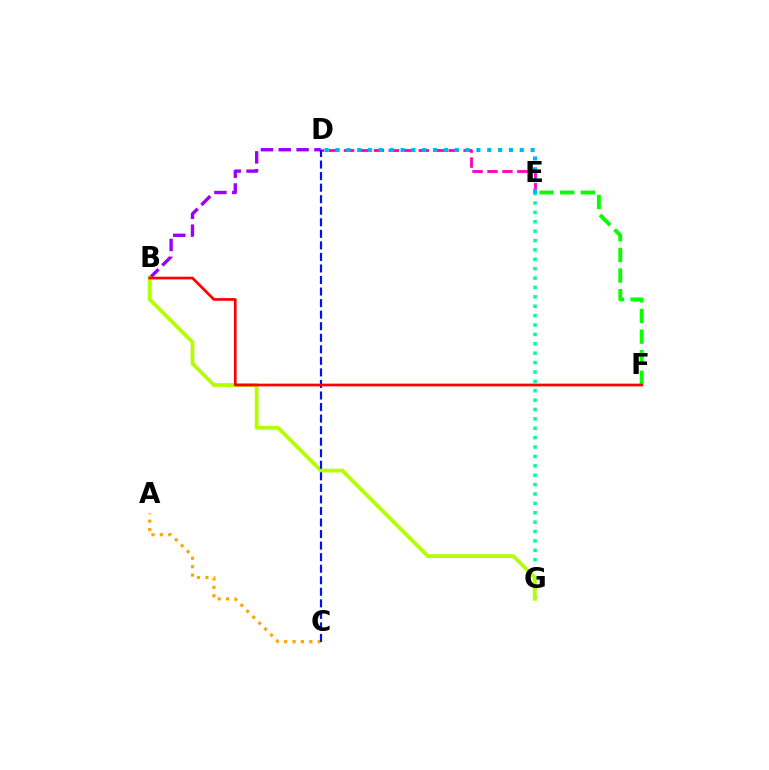{('E', 'F'): [{'color': '#08ff00', 'line_style': 'dashed', 'thickness': 2.8}], ('B', 'D'): [{'color': '#9b00ff', 'line_style': 'dashed', 'thickness': 2.42}], ('A', 'C'): [{'color': '#ffa500', 'line_style': 'dotted', 'thickness': 2.29}], ('E', 'G'): [{'color': '#00ff9d', 'line_style': 'dotted', 'thickness': 2.55}], ('D', 'E'): [{'color': '#ff00bd', 'line_style': 'dashed', 'thickness': 2.03}, {'color': '#00b5ff', 'line_style': 'dotted', 'thickness': 2.94}], ('B', 'G'): [{'color': '#b3ff00', 'line_style': 'solid', 'thickness': 2.71}], ('C', 'D'): [{'color': '#0010ff', 'line_style': 'dashed', 'thickness': 1.57}], ('B', 'F'): [{'color': '#ff0000', 'line_style': 'solid', 'thickness': 1.95}]}